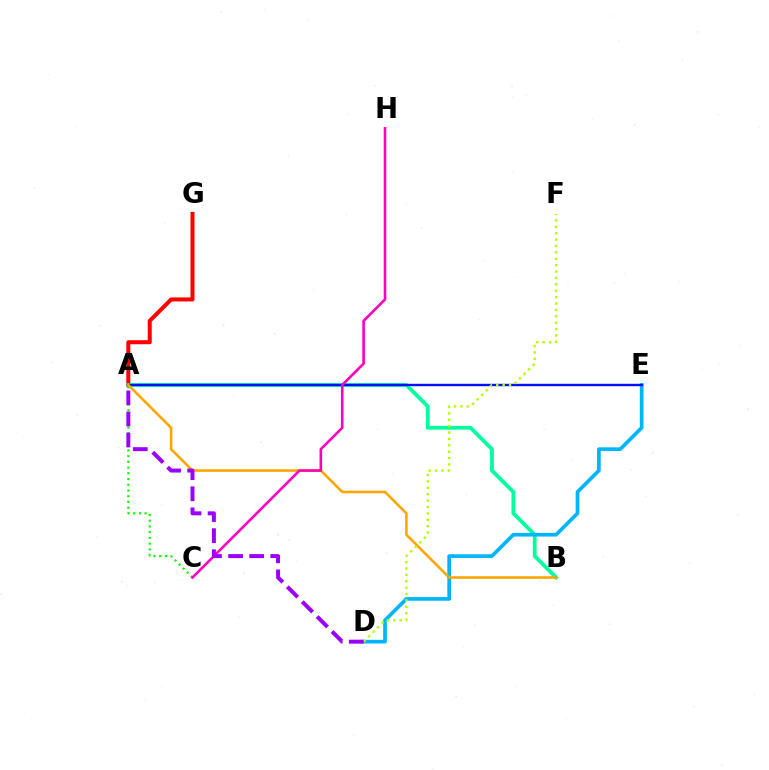{('A', 'G'): [{'color': '#ff0000', 'line_style': 'solid', 'thickness': 2.9}], ('A', 'B'): [{'color': '#00ff9d', 'line_style': 'solid', 'thickness': 2.71}, {'color': '#ffa500', 'line_style': 'solid', 'thickness': 1.86}], ('D', 'E'): [{'color': '#00b5ff', 'line_style': 'solid', 'thickness': 2.66}], ('A', 'C'): [{'color': '#08ff00', 'line_style': 'dotted', 'thickness': 1.56}], ('A', 'E'): [{'color': '#0010ff', 'line_style': 'solid', 'thickness': 1.72}], ('D', 'F'): [{'color': '#b3ff00', 'line_style': 'dotted', 'thickness': 1.74}], ('C', 'H'): [{'color': '#ff00bd', 'line_style': 'solid', 'thickness': 1.87}], ('A', 'D'): [{'color': '#9b00ff', 'line_style': 'dashed', 'thickness': 2.86}]}